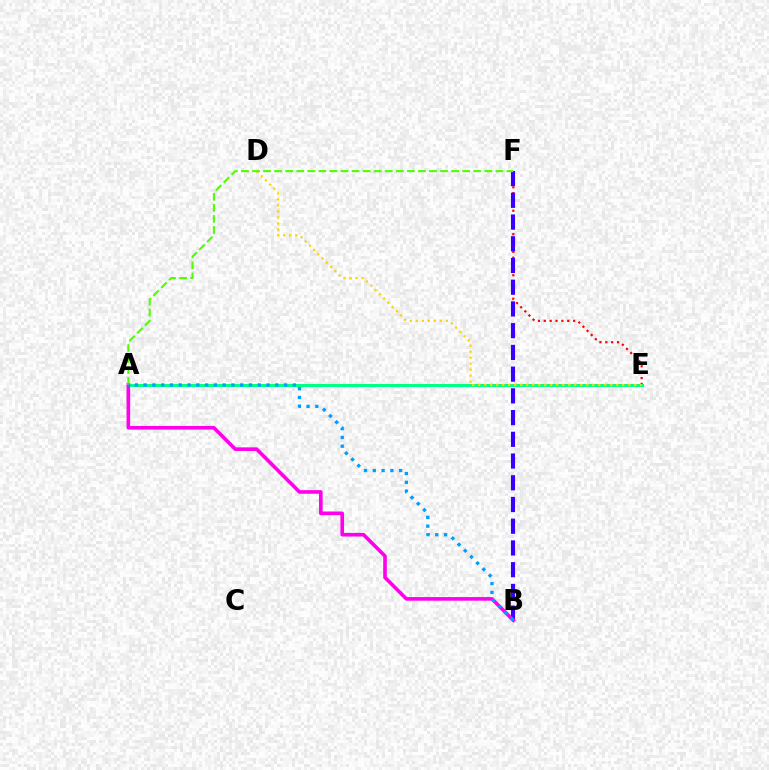{('E', 'F'): [{'color': '#ff0000', 'line_style': 'dotted', 'thickness': 1.59}], ('A', 'E'): [{'color': '#00ff86', 'line_style': 'solid', 'thickness': 2.18}], ('B', 'F'): [{'color': '#3700ff', 'line_style': 'dashed', 'thickness': 2.95}], ('D', 'E'): [{'color': '#ffd500', 'line_style': 'dotted', 'thickness': 1.63}], ('A', 'B'): [{'color': '#ff00ed', 'line_style': 'solid', 'thickness': 2.61}, {'color': '#009eff', 'line_style': 'dotted', 'thickness': 2.38}], ('A', 'F'): [{'color': '#4fff00', 'line_style': 'dashed', 'thickness': 1.5}]}